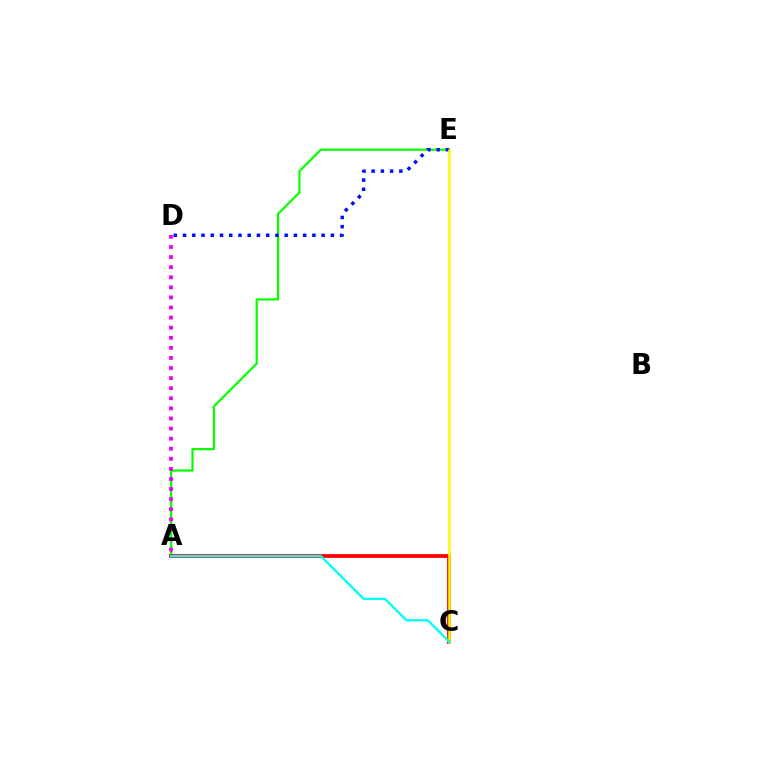{('A', 'E'): [{'color': '#08ff00', 'line_style': 'solid', 'thickness': 1.6}], ('A', 'C'): [{'color': '#ff0000', 'line_style': 'solid', 'thickness': 2.69}, {'color': '#00fff6', 'line_style': 'solid', 'thickness': 1.67}], ('A', 'D'): [{'color': '#ee00ff', 'line_style': 'dotted', 'thickness': 2.74}], ('D', 'E'): [{'color': '#0010ff', 'line_style': 'dotted', 'thickness': 2.51}], ('C', 'E'): [{'color': '#fcf500', 'line_style': 'solid', 'thickness': 1.8}]}